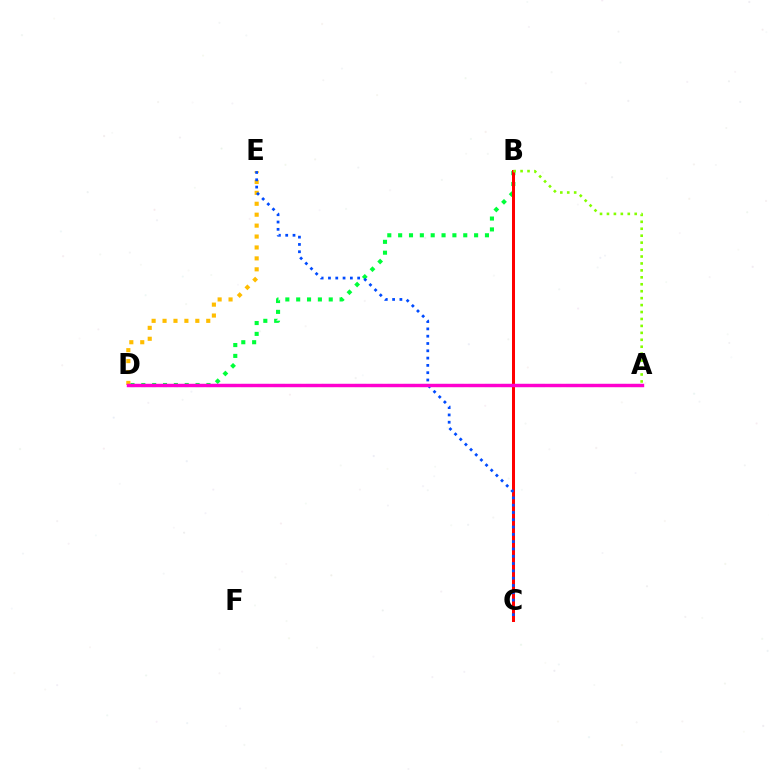{('B', 'D'): [{'color': '#00ff39', 'line_style': 'dotted', 'thickness': 2.95}], ('D', 'E'): [{'color': '#ffbd00', 'line_style': 'dotted', 'thickness': 2.97}], ('B', 'C'): [{'color': '#ff0000', 'line_style': 'solid', 'thickness': 2.17}], ('A', 'D'): [{'color': '#00fff6', 'line_style': 'dashed', 'thickness': 2.21}, {'color': '#7200ff', 'line_style': 'dashed', 'thickness': 2.05}, {'color': '#ff00cf', 'line_style': 'solid', 'thickness': 2.47}], ('C', 'E'): [{'color': '#004bff', 'line_style': 'dotted', 'thickness': 1.98}], ('A', 'B'): [{'color': '#84ff00', 'line_style': 'dotted', 'thickness': 1.89}]}